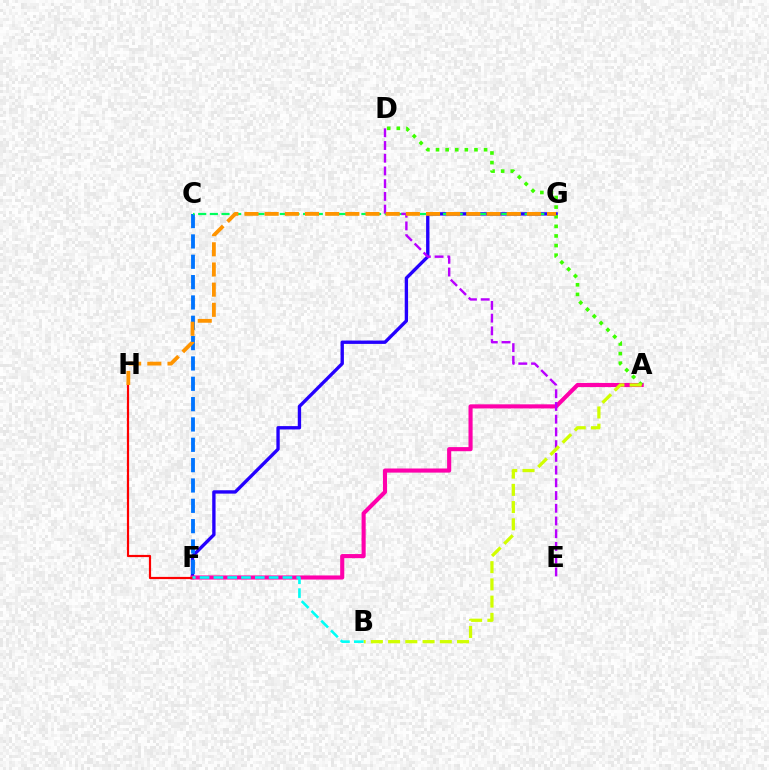{('F', 'G'): [{'color': '#2500ff', 'line_style': 'solid', 'thickness': 2.41}], ('A', 'F'): [{'color': '#ff00ac', 'line_style': 'solid', 'thickness': 2.96}], ('F', 'H'): [{'color': '#ff0000', 'line_style': 'solid', 'thickness': 1.58}], ('C', 'F'): [{'color': '#0074ff', 'line_style': 'dashed', 'thickness': 2.76}], ('C', 'G'): [{'color': '#00ff5c', 'line_style': 'dashed', 'thickness': 1.58}], ('A', 'D'): [{'color': '#3dff00', 'line_style': 'dotted', 'thickness': 2.61}], ('D', 'E'): [{'color': '#b900ff', 'line_style': 'dashed', 'thickness': 1.73}], ('G', 'H'): [{'color': '#ff9400', 'line_style': 'dashed', 'thickness': 2.74}], ('A', 'B'): [{'color': '#d1ff00', 'line_style': 'dashed', 'thickness': 2.34}], ('B', 'F'): [{'color': '#00fff6', 'line_style': 'dashed', 'thickness': 1.88}]}